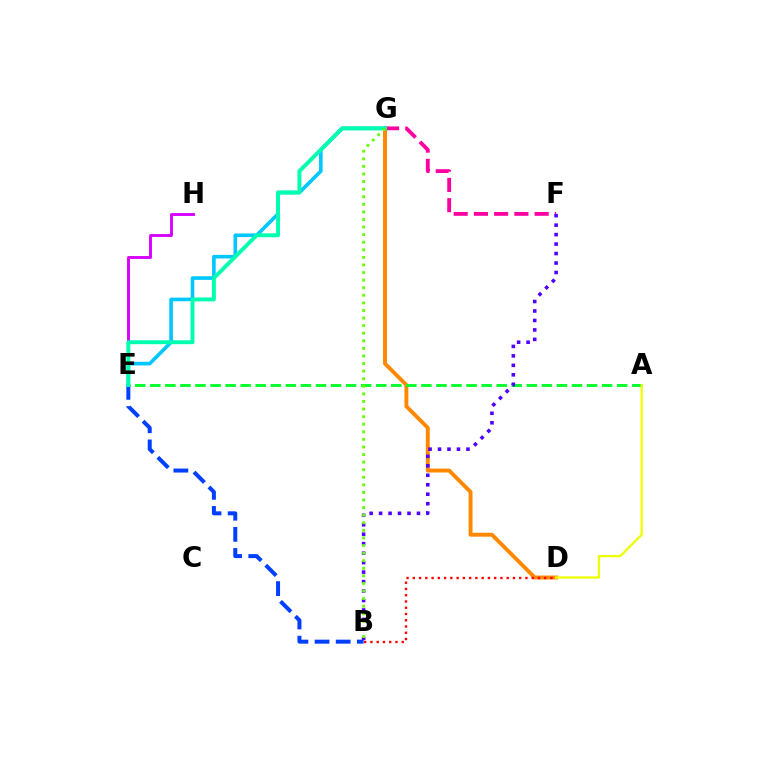{('E', 'H'): [{'color': '#d600ff', 'line_style': 'solid', 'thickness': 2.08}], ('D', 'G'): [{'color': '#ff8800', 'line_style': 'solid', 'thickness': 2.82}], ('A', 'E'): [{'color': '#00ff27', 'line_style': 'dashed', 'thickness': 2.05}], ('F', 'G'): [{'color': '#ff00a0', 'line_style': 'dashed', 'thickness': 2.75}], ('E', 'G'): [{'color': '#00c7ff', 'line_style': 'solid', 'thickness': 2.61}, {'color': '#00ffaf', 'line_style': 'solid', 'thickness': 2.83}], ('B', 'E'): [{'color': '#003fff', 'line_style': 'dashed', 'thickness': 2.87}], ('B', 'F'): [{'color': '#4f00ff', 'line_style': 'dotted', 'thickness': 2.57}], ('A', 'D'): [{'color': '#eeff00', 'line_style': 'solid', 'thickness': 1.64}], ('B', 'G'): [{'color': '#66ff00', 'line_style': 'dotted', 'thickness': 2.06}], ('B', 'D'): [{'color': '#ff0000', 'line_style': 'dotted', 'thickness': 1.7}]}